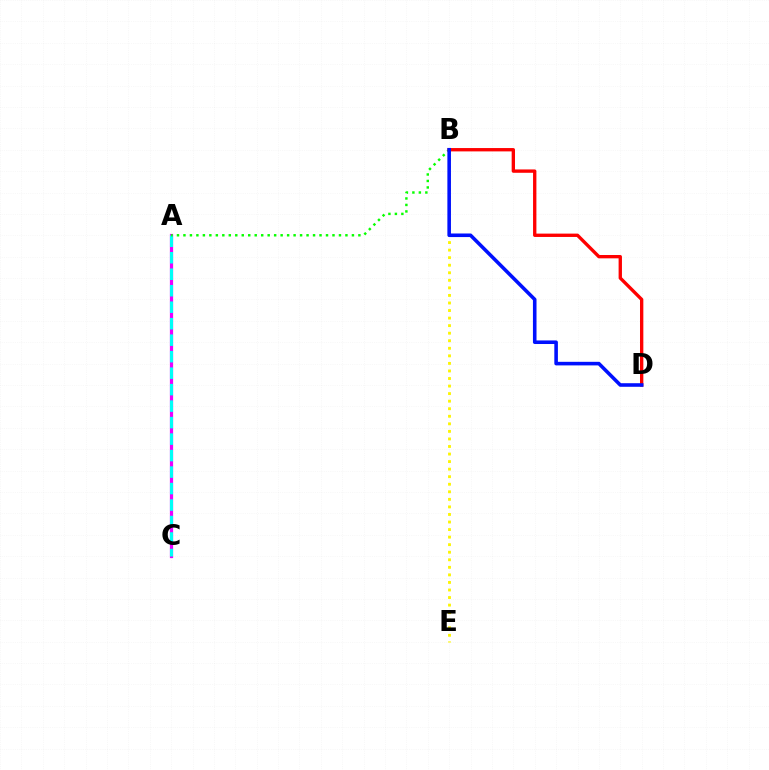{('B', 'E'): [{'color': '#fcf500', 'line_style': 'dotted', 'thickness': 2.05}], ('A', 'C'): [{'color': '#ee00ff', 'line_style': 'solid', 'thickness': 2.32}, {'color': '#00fff6', 'line_style': 'dashed', 'thickness': 2.24}], ('A', 'B'): [{'color': '#08ff00', 'line_style': 'dotted', 'thickness': 1.76}], ('B', 'D'): [{'color': '#ff0000', 'line_style': 'solid', 'thickness': 2.41}, {'color': '#0010ff', 'line_style': 'solid', 'thickness': 2.58}]}